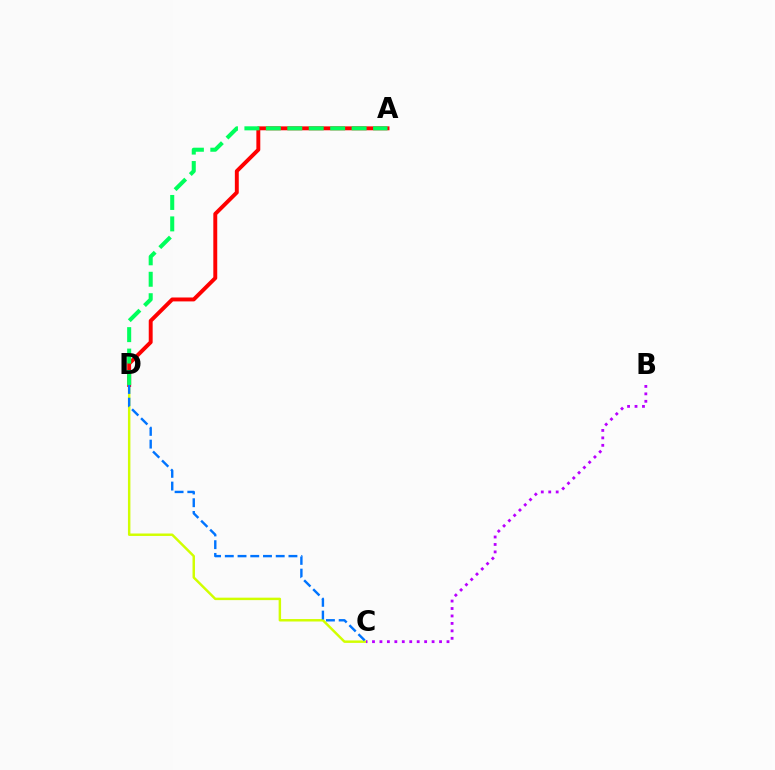{('C', 'D'): [{'color': '#d1ff00', 'line_style': 'solid', 'thickness': 1.77}, {'color': '#0074ff', 'line_style': 'dashed', 'thickness': 1.73}], ('A', 'D'): [{'color': '#ff0000', 'line_style': 'solid', 'thickness': 2.82}, {'color': '#00ff5c', 'line_style': 'dashed', 'thickness': 2.91}], ('B', 'C'): [{'color': '#b900ff', 'line_style': 'dotted', 'thickness': 2.02}]}